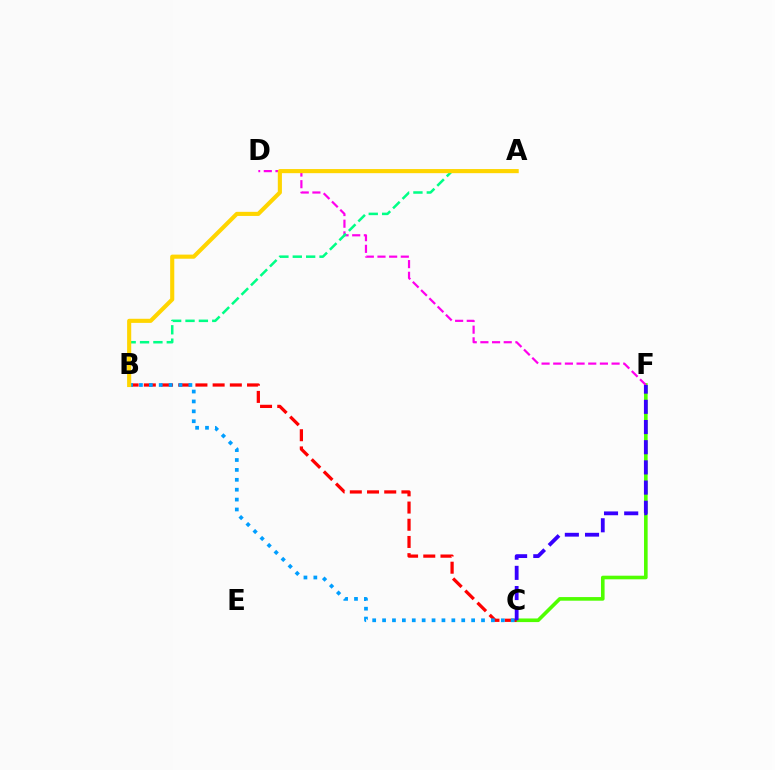{('C', 'F'): [{'color': '#4fff00', 'line_style': 'solid', 'thickness': 2.61}, {'color': '#3700ff', 'line_style': 'dashed', 'thickness': 2.74}], ('B', 'C'): [{'color': '#ff0000', 'line_style': 'dashed', 'thickness': 2.34}, {'color': '#009eff', 'line_style': 'dotted', 'thickness': 2.69}], ('D', 'F'): [{'color': '#ff00ed', 'line_style': 'dashed', 'thickness': 1.58}], ('A', 'B'): [{'color': '#00ff86', 'line_style': 'dashed', 'thickness': 1.82}, {'color': '#ffd500', 'line_style': 'solid', 'thickness': 2.96}]}